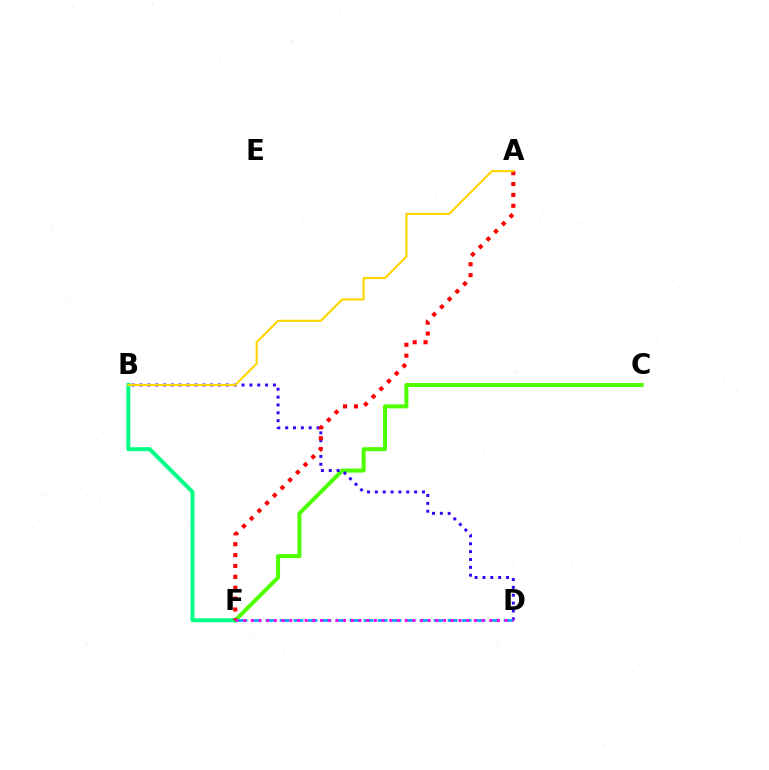{('C', 'F'): [{'color': '#4fff00', 'line_style': 'solid', 'thickness': 2.88}], ('B', 'F'): [{'color': '#00ff86', 'line_style': 'solid', 'thickness': 2.84}], ('B', 'D'): [{'color': '#3700ff', 'line_style': 'dotted', 'thickness': 2.13}], ('A', 'F'): [{'color': '#ff0000', 'line_style': 'dotted', 'thickness': 2.96}], ('D', 'F'): [{'color': '#009eff', 'line_style': 'dashed', 'thickness': 1.9}, {'color': '#ff00ed', 'line_style': 'dotted', 'thickness': 2.09}], ('A', 'B'): [{'color': '#ffd500', 'line_style': 'solid', 'thickness': 1.53}]}